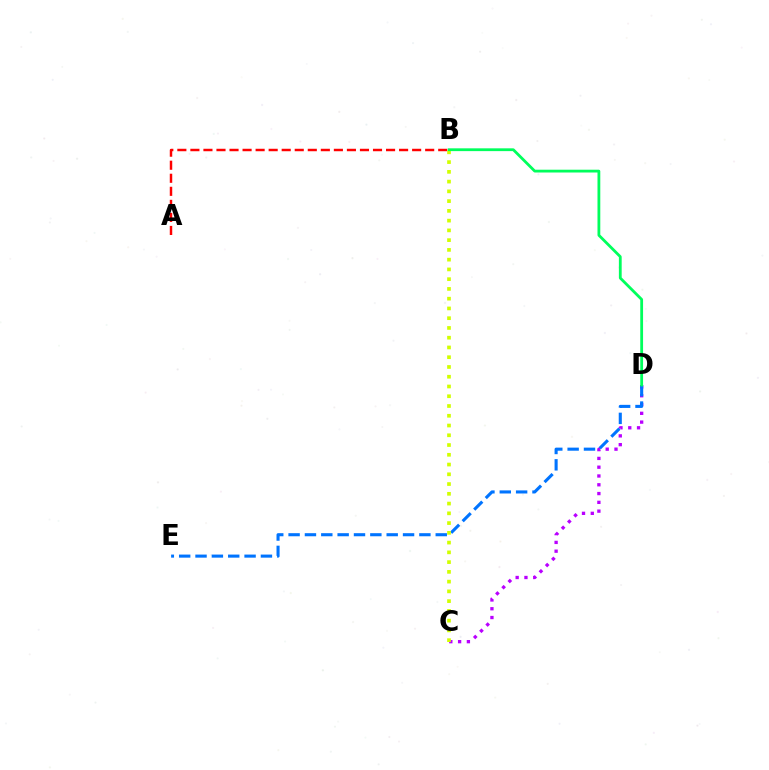{('C', 'D'): [{'color': '#b900ff', 'line_style': 'dotted', 'thickness': 2.39}], ('A', 'B'): [{'color': '#ff0000', 'line_style': 'dashed', 'thickness': 1.77}], ('D', 'E'): [{'color': '#0074ff', 'line_style': 'dashed', 'thickness': 2.22}], ('B', 'C'): [{'color': '#d1ff00', 'line_style': 'dotted', 'thickness': 2.65}], ('B', 'D'): [{'color': '#00ff5c', 'line_style': 'solid', 'thickness': 2.01}]}